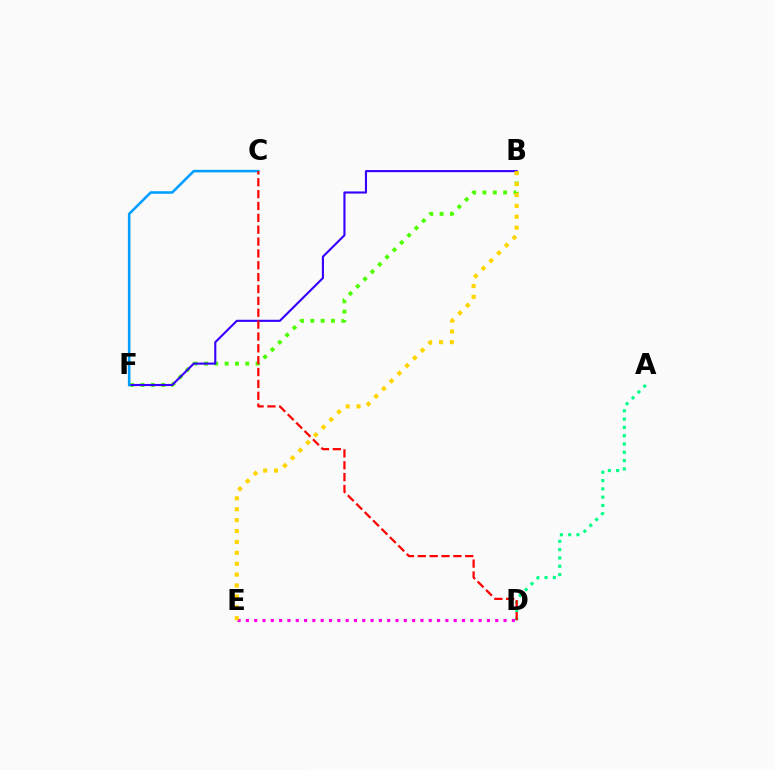{('B', 'F'): [{'color': '#4fff00', 'line_style': 'dotted', 'thickness': 2.81}, {'color': '#3700ff', 'line_style': 'solid', 'thickness': 1.53}], ('D', 'E'): [{'color': '#ff00ed', 'line_style': 'dotted', 'thickness': 2.26}], ('C', 'F'): [{'color': '#009eff', 'line_style': 'solid', 'thickness': 1.84}], ('B', 'E'): [{'color': '#ffd500', 'line_style': 'dotted', 'thickness': 2.96}], ('A', 'D'): [{'color': '#00ff86', 'line_style': 'dotted', 'thickness': 2.25}], ('C', 'D'): [{'color': '#ff0000', 'line_style': 'dashed', 'thickness': 1.61}]}